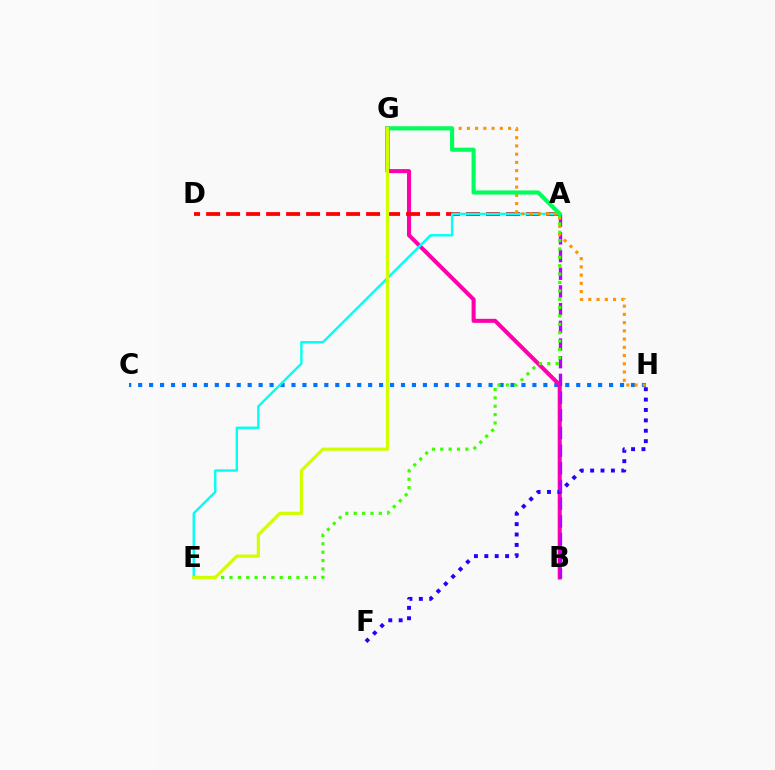{('C', 'H'): [{'color': '#0074ff', 'line_style': 'dotted', 'thickness': 2.98}], ('B', 'G'): [{'color': '#ff00ac', 'line_style': 'solid', 'thickness': 2.91}], ('A', 'D'): [{'color': '#ff0000', 'line_style': 'dashed', 'thickness': 2.72}], ('A', 'E'): [{'color': '#00fff6', 'line_style': 'solid', 'thickness': 1.73}, {'color': '#3dff00', 'line_style': 'dotted', 'thickness': 2.27}], ('F', 'H'): [{'color': '#2500ff', 'line_style': 'dotted', 'thickness': 2.82}], ('A', 'B'): [{'color': '#b900ff', 'line_style': 'dashed', 'thickness': 2.4}], ('G', 'H'): [{'color': '#ff9400', 'line_style': 'dotted', 'thickness': 2.24}], ('A', 'G'): [{'color': '#00ff5c', 'line_style': 'solid', 'thickness': 2.97}], ('E', 'G'): [{'color': '#d1ff00', 'line_style': 'solid', 'thickness': 2.29}]}